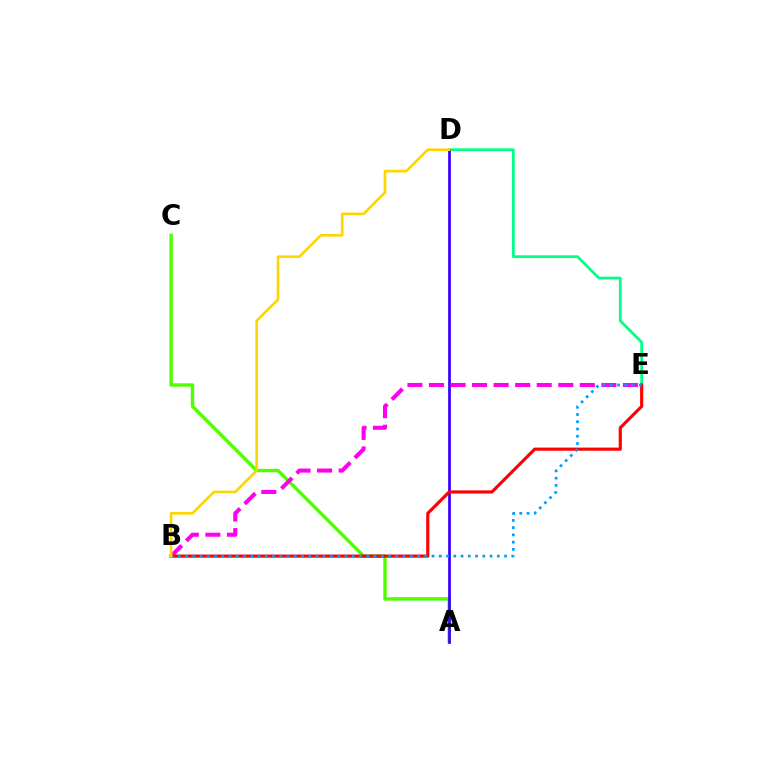{('A', 'C'): [{'color': '#4fff00', 'line_style': 'solid', 'thickness': 2.46}], ('D', 'E'): [{'color': '#00ff86', 'line_style': 'solid', 'thickness': 1.98}], ('A', 'D'): [{'color': '#3700ff', 'line_style': 'solid', 'thickness': 1.97}], ('B', 'E'): [{'color': '#ff00ed', 'line_style': 'dashed', 'thickness': 2.93}, {'color': '#ff0000', 'line_style': 'solid', 'thickness': 2.26}, {'color': '#009eff', 'line_style': 'dotted', 'thickness': 1.97}], ('B', 'D'): [{'color': '#ffd500', 'line_style': 'solid', 'thickness': 1.9}]}